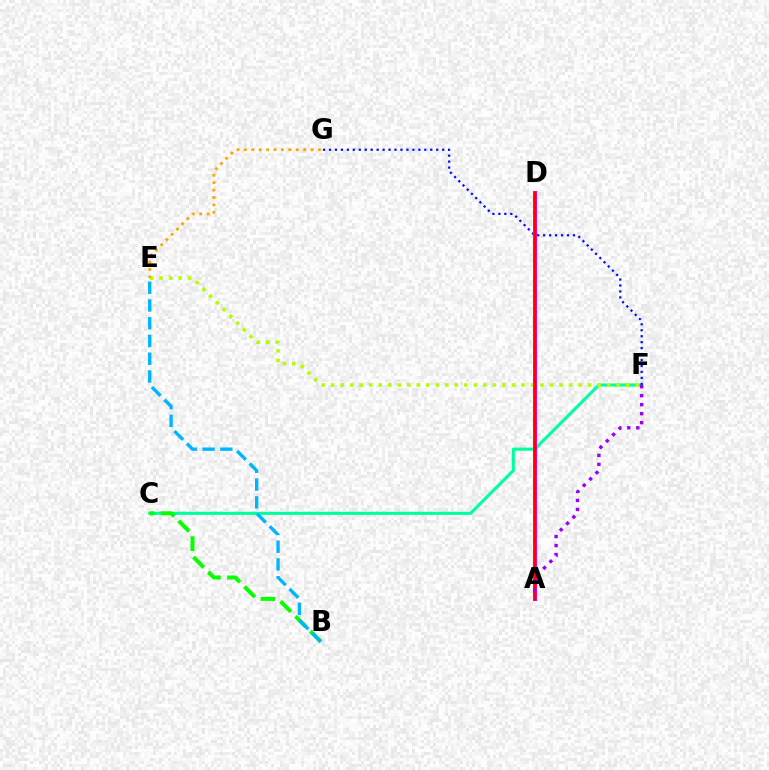{('C', 'F'): [{'color': '#00ff9d', 'line_style': 'solid', 'thickness': 2.23}], ('E', 'F'): [{'color': '#b3ff00', 'line_style': 'dotted', 'thickness': 2.59}], ('F', 'G'): [{'color': '#0010ff', 'line_style': 'dotted', 'thickness': 1.62}], ('A', 'D'): [{'color': '#ff00bd', 'line_style': 'solid', 'thickness': 2.9}, {'color': '#ff0000', 'line_style': 'solid', 'thickness': 1.76}], ('E', 'G'): [{'color': '#ffa500', 'line_style': 'dotted', 'thickness': 2.01}], ('B', 'C'): [{'color': '#08ff00', 'line_style': 'dashed', 'thickness': 2.87}], ('A', 'F'): [{'color': '#9b00ff', 'line_style': 'dotted', 'thickness': 2.44}], ('B', 'E'): [{'color': '#00b5ff', 'line_style': 'dashed', 'thickness': 2.41}]}